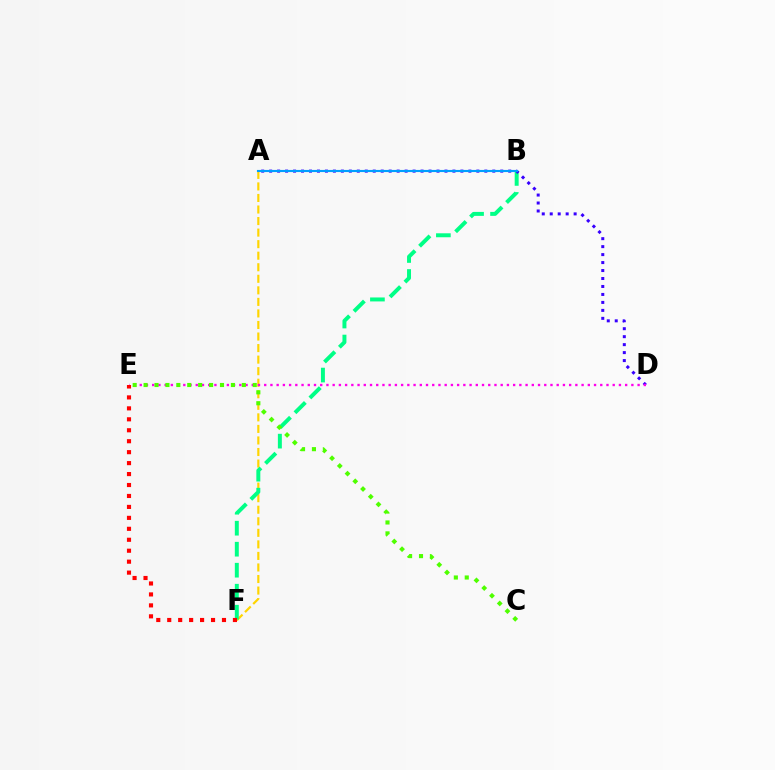{('A', 'F'): [{'color': '#ffd500', 'line_style': 'dashed', 'thickness': 1.57}], ('B', 'F'): [{'color': '#00ff86', 'line_style': 'dashed', 'thickness': 2.85}], ('A', 'D'): [{'color': '#3700ff', 'line_style': 'dotted', 'thickness': 2.17}], ('D', 'E'): [{'color': '#ff00ed', 'line_style': 'dotted', 'thickness': 1.69}], ('E', 'F'): [{'color': '#ff0000', 'line_style': 'dotted', 'thickness': 2.98}], ('A', 'B'): [{'color': '#009eff', 'line_style': 'solid', 'thickness': 1.53}], ('C', 'E'): [{'color': '#4fff00', 'line_style': 'dotted', 'thickness': 2.97}]}